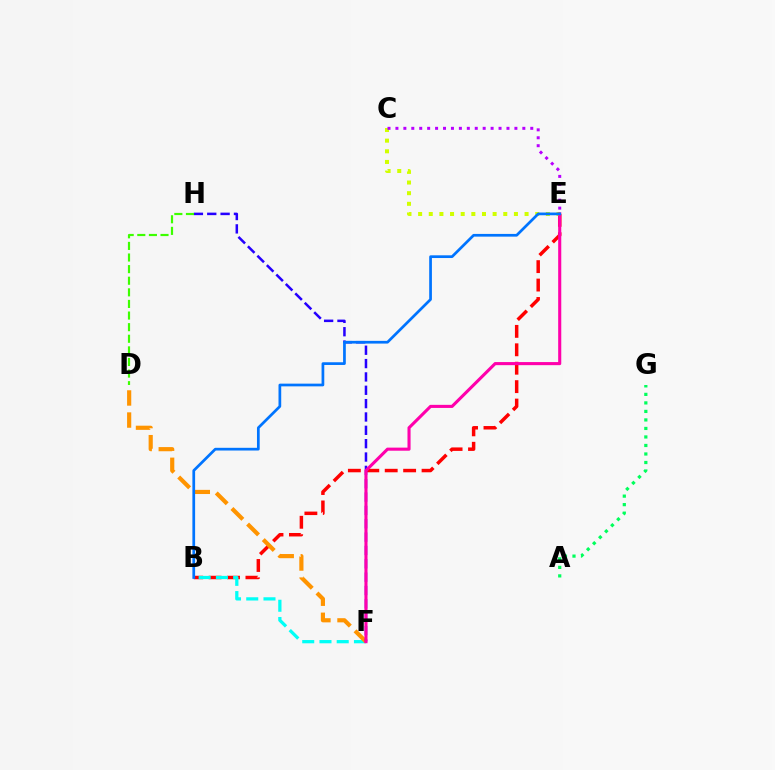{('B', 'E'): [{'color': '#ff0000', 'line_style': 'dashed', 'thickness': 2.5}, {'color': '#0074ff', 'line_style': 'solid', 'thickness': 1.96}], ('B', 'F'): [{'color': '#00fff6', 'line_style': 'dashed', 'thickness': 2.34}], ('A', 'G'): [{'color': '#00ff5c', 'line_style': 'dotted', 'thickness': 2.31}], ('C', 'E'): [{'color': '#d1ff00', 'line_style': 'dotted', 'thickness': 2.89}, {'color': '#b900ff', 'line_style': 'dotted', 'thickness': 2.16}], ('D', 'F'): [{'color': '#ff9400', 'line_style': 'dashed', 'thickness': 3.0}], ('F', 'H'): [{'color': '#2500ff', 'line_style': 'dashed', 'thickness': 1.81}], ('E', 'F'): [{'color': '#ff00ac', 'line_style': 'solid', 'thickness': 2.22}], ('D', 'H'): [{'color': '#3dff00', 'line_style': 'dashed', 'thickness': 1.58}]}